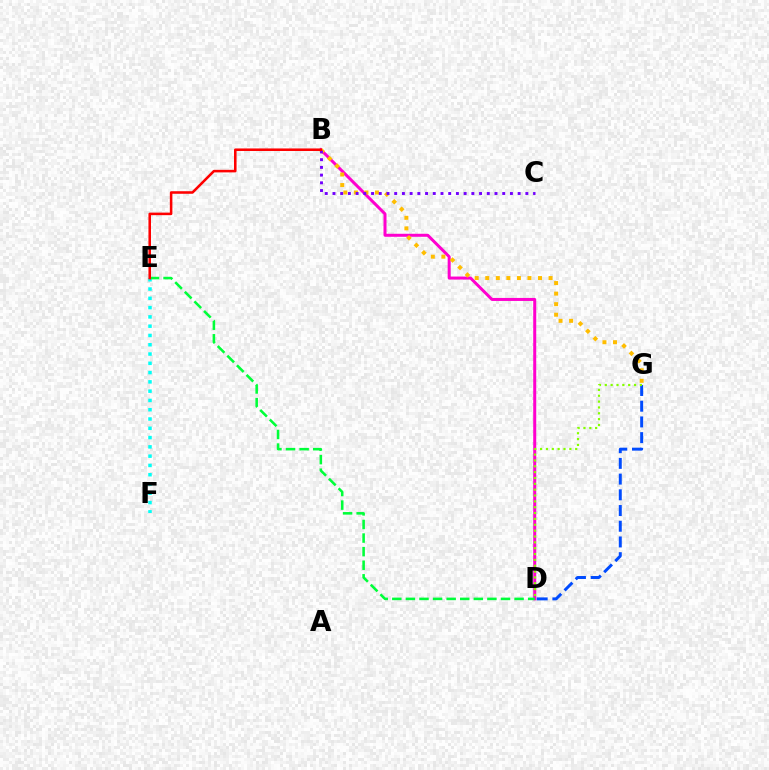{('E', 'F'): [{'color': '#00fff6', 'line_style': 'dotted', 'thickness': 2.52}], ('B', 'D'): [{'color': '#ff00cf', 'line_style': 'solid', 'thickness': 2.16}], ('B', 'G'): [{'color': '#ffbd00', 'line_style': 'dotted', 'thickness': 2.87}], ('D', 'G'): [{'color': '#004bff', 'line_style': 'dashed', 'thickness': 2.13}, {'color': '#84ff00', 'line_style': 'dotted', 'thickness': 1.59}], ('B', 'C'): [{'color': '#7200ff', 'line_style': 'dotted', 'thickness': 2.1}], ('D', 'E'): [{'color': '#00ff39', 'line_style': 'dashed', 'thickness': 1.85}], ('B', 'E'): [{'color': '#ff0000', 'line_style': 'solid', 'thickness': 1.84}]}